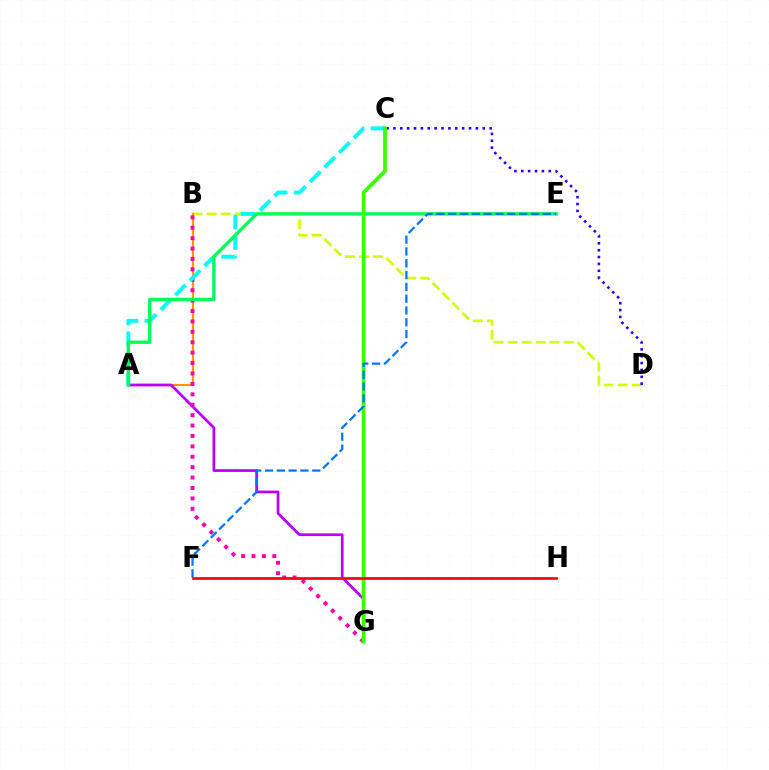{('B', 'D'): [{'color': '#d1ff00', 'line_style': 'dashed', 'thickness': 1.91}], ('A', 'B'): [{'color': '#ff9400', 'line_style': 'solid', 'thickness': 1.51}], ('A', 'G'): [{'color': '#b900ff', 'line_style': 'solid', 'thickness': 1.98}], ('B', 'G'): [{'color': '#ff00ac', 'line_style': 'dotted', 'thickness': 2.83}], ('C', 'D'): [{'color': '#2500ff', 'line_style': 'dotted', 'thickness': 1.87}], ('A', 'C'): [{'color': '#00fff6', 'line_style': 'dashed', 'thickness': 2.81}], ('A', 'E'): [{'color': '#00ff5c', 'line_style': 'solid', 'thickness': 2.42}], ('C', 'G'): [{'color': '#3dff00', 'line_style': 'solid', 'thickness': 2.73}], ('E', 'F'): [{'color': '#0074ff', 'line_style': 'dashed', 'thickness': 1.6}], ('F', 'H'): [{'color': '#ff0000', 'line_style': 'solid', 'thickness': 1.91}]}